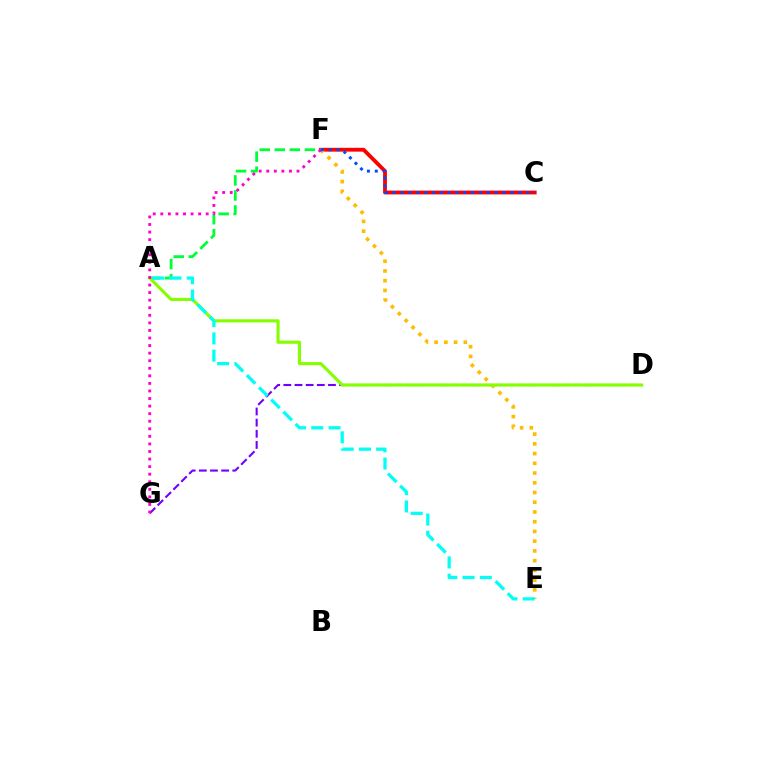{('C', 'F'): [{'color': '#ff0000', 'line_style': 'solid', 'thickness': 2.75}, {'color': '#004bff', 'line_style': 'dotted', 'thickness': 2.13}], ('A', 'F'): [{'color': '#00ff39', 'line_style': 'dashed', 'thickness': 2.04}], ('D', 'G'): [{'color': '#7200ff', 'line_style': 'dashed', 'thickness': 1.52}], ('E', 'F'): [{'color': '#ffbd00', 'line_style': 'dotted', 'thickness': 2.64}], ('A', 'D'): [{'color': '#84ff00', 'line_style': 'solid', 'thickness': 2.25}], ('A', 'E'): [{'color': '#00fff6', 'line_style': 'dashed', 'thickness': 2.34}], ('F', 'G'): [{'color': '#ff00cf', 'line_style': 'dotted', 'thickness': 2.06}]}